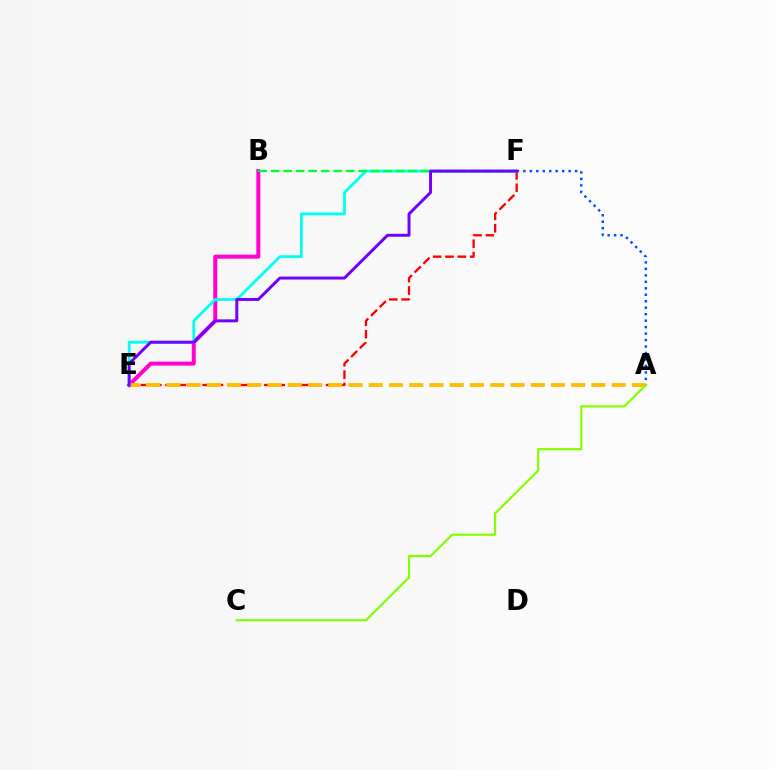{('A', 'F'): [{'color': '#004bff', 'line_style': 'dotted', 'thickness': 1.76}], ('B', 'E'): [{'color': '#ff00cf', 'line_style': 'solid', 'thickness': 2.87}], ('E', 'F'): [{'color': '#ff0000', 'line_style': 'dashed', 'thickness': 1.68}, {'color': '#00fff6', 'line_style': 'solid', 'thickness': 2.02}, {'color': '#7200ff', 'line_style': 'solid', 'thickness': 2.12}], ('A', 'E'): [{'color': '#ffbd00', 'line_style': 'dashed', 'thickness': 2.75}], ('B', 'F'): [{'color': '#00ff39', 'line_style': 'dashed', 'thickness': 1.7}], ('A', 'C'): [{'color': '#84ff00', 'line_style': 'solid', 'thickness': 1.59}]}